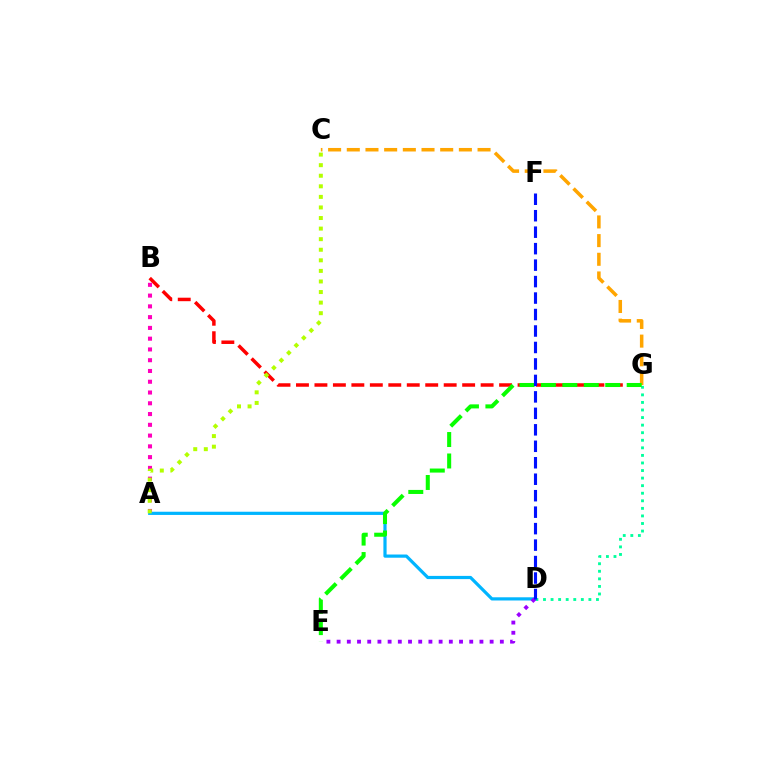{('A', 'B'): [{'color': '#ff00bd', 'line_style': 'dotted', 'thickness': 2.93}], ('B', 'G'): [{'color': '#ff0000', 'line_style': 'dashed', 'thickness': 2.51}], ('D', 'G'): [{'color': '#00ff9d', 'line_style': 'dotted', 'thickness': 2.06}], ('C', 'G'): [{'color': '#ffa500', 'line_style': 'dashed', 'thickness': 2.54}], ('A', 'D'): [{'color': '#00b5ff', 'line_style': 'solid', 'thickness': 2.3}], ('D', 'E'): [{'color': '#9b00ff', 'line_style': 'dotted', 'thickness': 2.77}], ('E', 'G'): [{'color': '#08ff00', 'line_style': 'dashed', 'thickness': 2.91}], ('A', 'C'): [{'color': '#b3ff00', 'line_style': 'dotted', 'thickness': 2.87}], ('D', 'F'): [{'color': '#0010ff', 'line_style': 'dashed', 'thickness': 2.24}]}